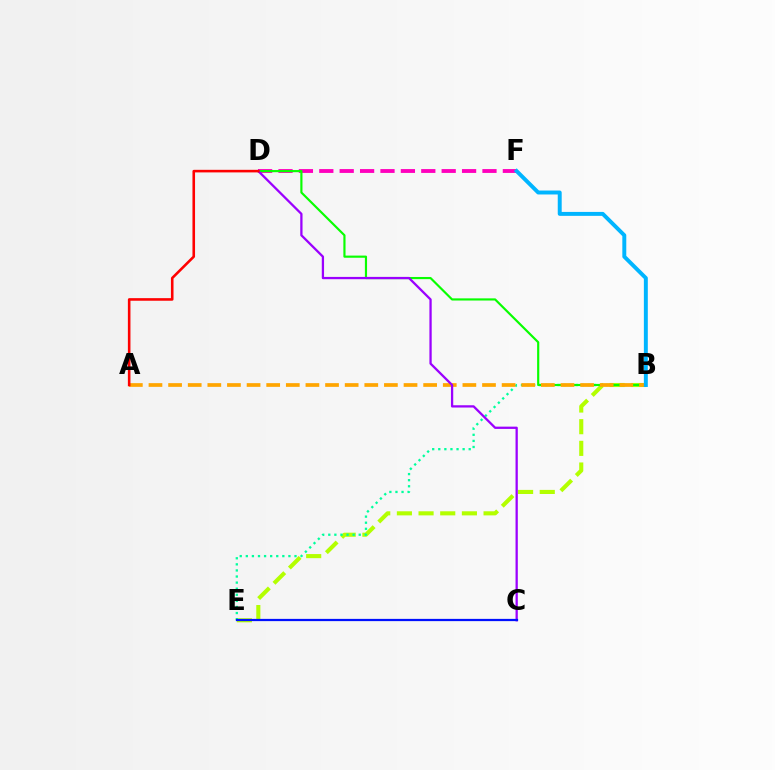{('B', 'E'): [{'color': '#b3ff00', 'line_style': 'dashed', 'thickness': 2.94}, {'color': '#00ff9d', 'line_style': 'dotted', 'thickness': 1.65}], ('D', 'F'): [{'color': '#ff00bd', 'line_style': 'dashed', 'thickness': 2.77}], ('B', 'D'): [{'color': '#08ff00', 'line_style': 'solid', 'thickness': 1.56}], ('A', 'B'): [{'color': '#ffa500', 'line_style': 'dashed', 'thickness': 2.67}], ('B', 'F'): [{'color': '#00b5ff', 'line_style': 'solid', 'thickness': 2.84}], ('C', 'D'): [{'color': '#9b00ff', 'line_style': 'solid', 'thickness': 1.64}], ('C', 'E'): [{'color': '#0010ff', 'line_style': 'solid', 'thickness': 1.61}], ('A', 'D'): [{'color': '#ff0000', 'line_style': 'solid', 'thickness': 1.86}]}